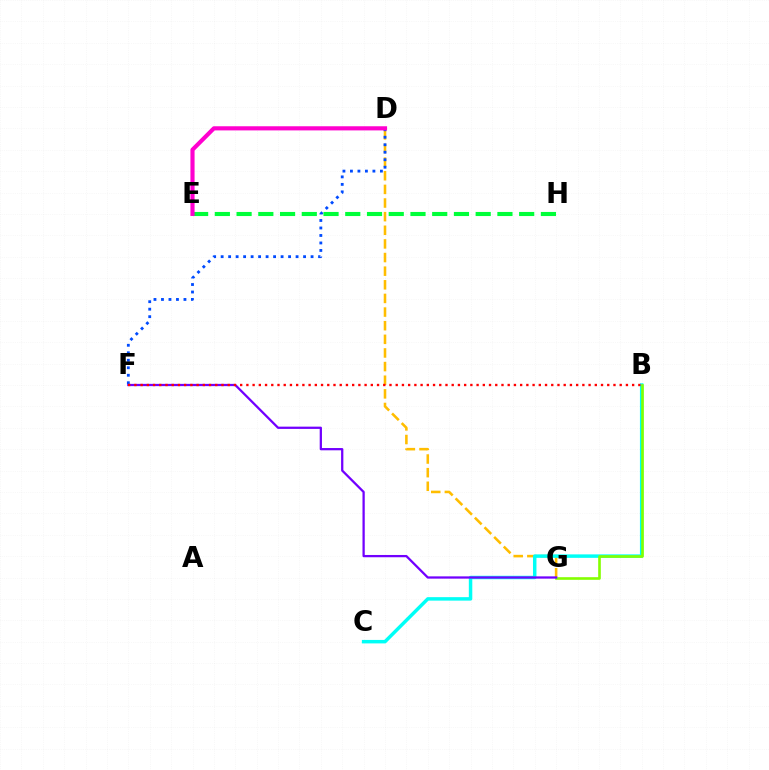{('D', 'G'): [{'color': '#ffbd00', 'line_style': 'dashed', 'thickness': 1.85}], ('D', 'F'): [{'color': '#004bff', 'line_style': 'dotted', 'thickness': 2.04}], ('B', 'C'): [{'color': '#00fff6', 'line_style': 'solid', 'thickness': 2.5}], ('E', 'H'): [{'color': '#00ff39', 'line_style': 'dashed', 'thickness': 2.95}], ('B', 'G'): [{'color': '#84ff00', 'line_style': 'solid', 'thickness': 1.9}], ('F', 'G'): [{'color': '#7200ff', 'line_style': 'solid', 'thickness': 1.63}], ('D', 'E'): [{'color': '#ff00cf', 'line_style': 'solid', 'thickness': 2.99}], ('B', 'F'): [{'color': '#ff0000', 'line_style': 'dotted', 'thickness': 1.69}]}